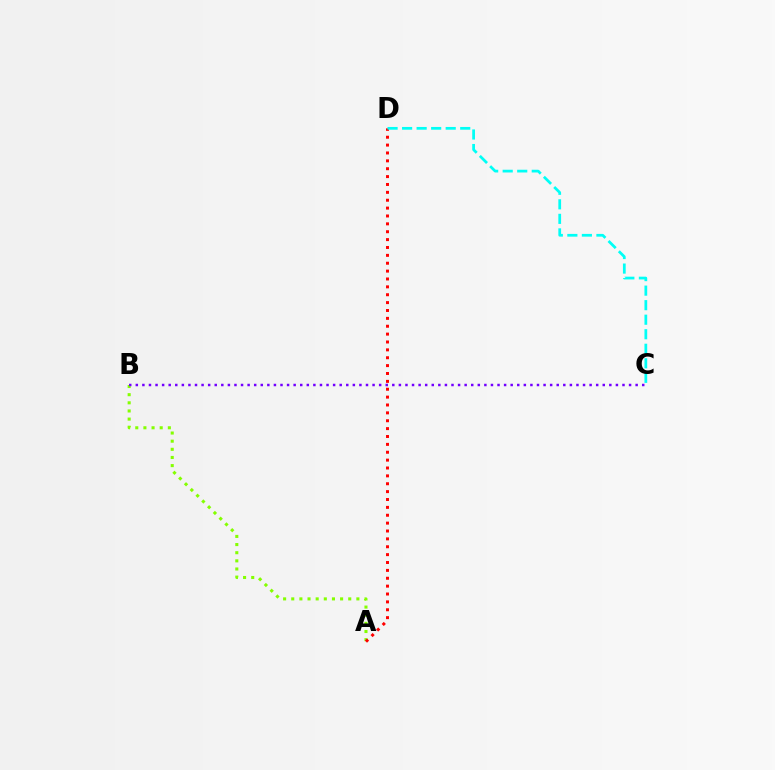{('A', 'B'): [{'color': '#84ff00', 'line_style': 'dotted', 'thickness': 2.21}], ('A', 'D'): [{'color': '#ff0000', 'line_style': 'dotted', 'thickness': 2.14}], ('C', 'D'): [{'color': '#00fff6', 'line_style': 'dashed', 'thickness': 1.97}], ('B', 'C'): [{'color': '#7200ff', 'line_style': 'dotted', 'thickness': 1.79}]}